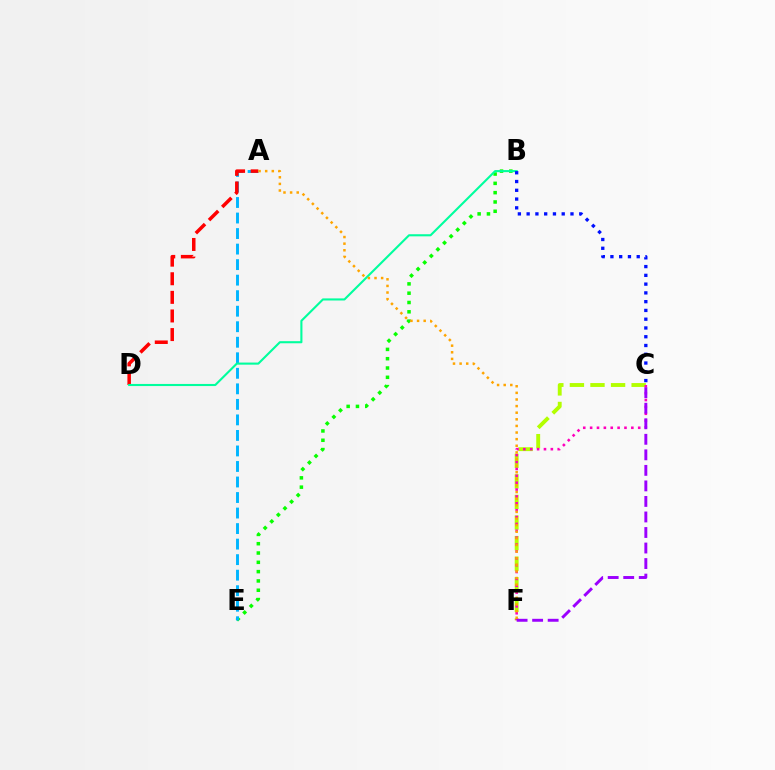{('B', 'E'): [{'color': '#08ff00', 'line_style': 'dotted', 'thickness': 2.53}], ('A', 'E'): [{'color': '#00b5ff', 'line_style': 'dashed', 'thickness': 2.11}], ('A', 'D'): [{'color': '#ff0000', 'line_style': 'dashed', 'thickness': 2.53}], ('C', 'F'): [{'color': '#b3ff00', 'line_style': 'dashed', 'thickness': 2.8}, {'color': '#ff00bd', 'line_style': 'dotted', 'thickness': 1.87}, {'color': '#9b00ff', 'line_style': 'dashed', 'thickness': 2.11}], ('B', 'D'): [{'color': '#00ff9d', 'line_style': 'solid', 'thickness': 1.51}], ('A', 'F'): [{'color': '#ffa500', 'line_style': 'dotted', 'thickness': 1.8}], ('B', 'C'): [{'color': '#0010ff', 'line_style': 'dotted', 'thickness': 2.38}]}